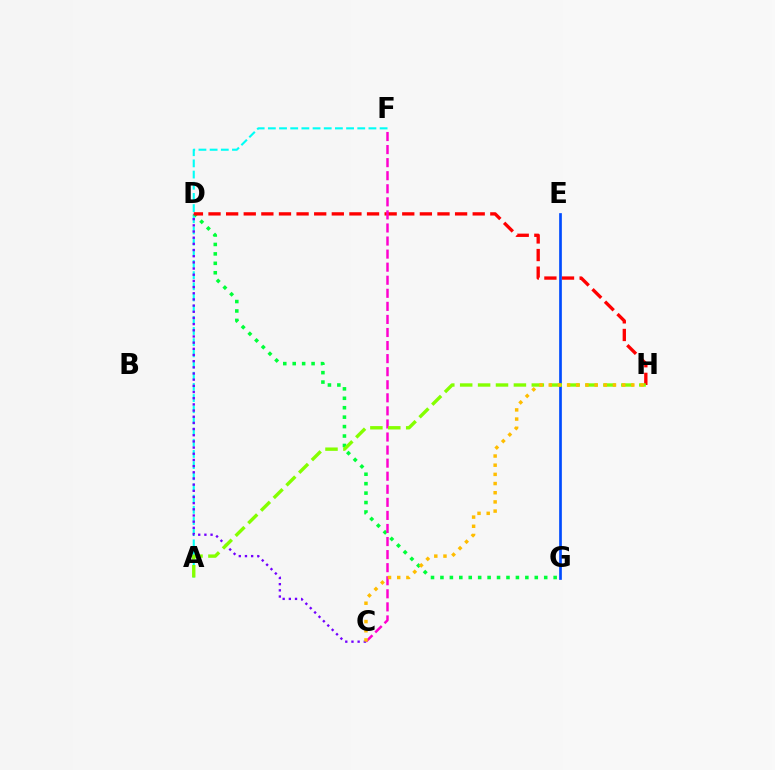{('D', 'G'): [{'color': '#00ff39', 'line_style': 'dotted', 'thickness': 2.56}], ('A', 'F'): [{'color': '#00fff6', 'line_style': 'dashed', 'thickness': 1.52}], ('D', 'H'): [{'color': '#ff0000', 'line_style': 'dashed', 'thickness': 2.39}], ('C', 'F'): [{'color': '#ff00cf', 'line_style': 'dashed', 'thickness': 1.77}], ('E', 'G'): [{'color': '#004bff', 'line_style': 'solid', 'thickness': 1.93}], ('C', 'D'): [{'color': '#7200ff', 'line_style': 'dotted', 'thickness': 1.68}], ('A', 'H'): [{'color': '#84ff00', 'line_style': 'dashed', 'thickness': 2.43}], ('C', 'H'): [{'color': '#ffbd00', 'line_style': 'dotted', 'thickness': 2.49}]}